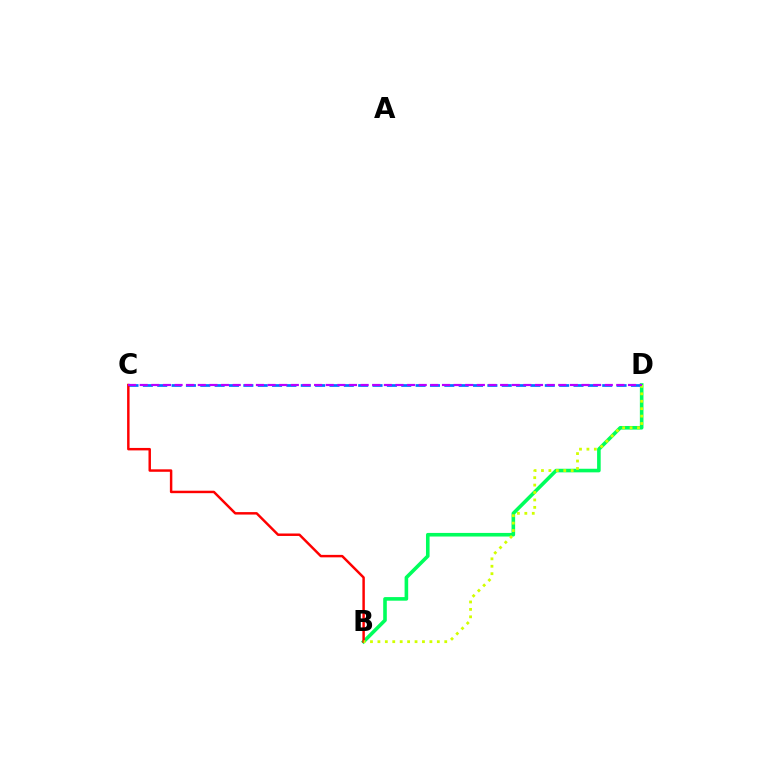{('B', 'D'): [{'color': '#00ff5c', 'line_style': 'solid', 'thickness': 2.59}, {'color': '#d1ff00', 'line_style': 'dotted', 'thickness': 2.02}], ('C', 'D'): [{'color': '#0074ff', 'line_style': 'dashed', 'thickness': 1.95}, {'color': '#b900ff', 'line_style': 'dashed', 'thickness': 1.58}], ('B', 'C'): [{'color': '#ff0000', 'line_style': 'solid', 'thickness': 1.77}]}